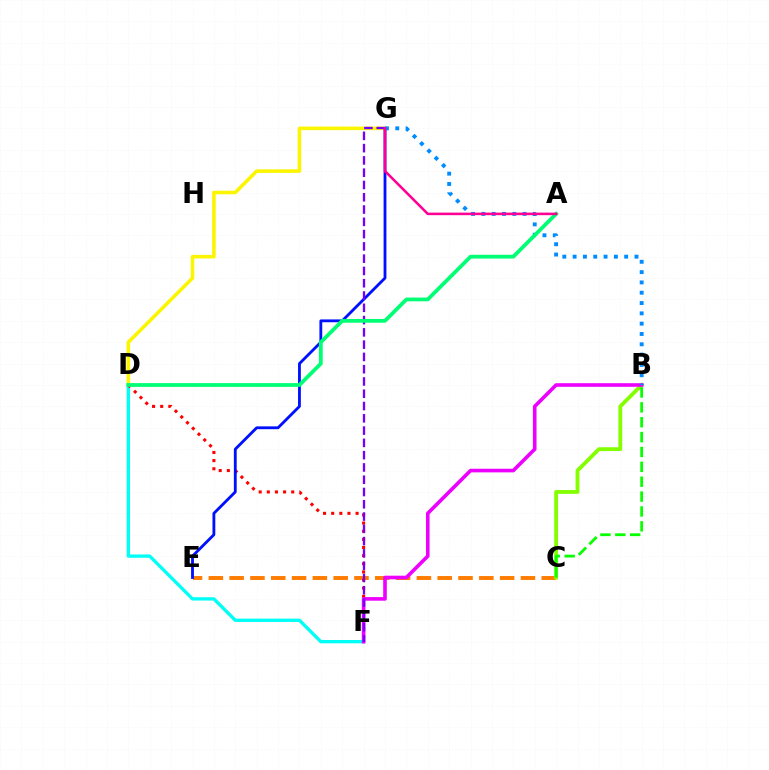{('C', 'E'): [{'color': '#ff7c00', 'line_style': 'dashed', 'thickness': 2.83}], ('D', 'G'): [{'color': '#fcf500', 'line_style': 'solid', 'thickness': 2.57}], ('B', 'C'): [{'color': '#84ff00', 'line_style': 'solid', 'thickness': 2.76}, {'color': '#08ff00', 'line_style': 'dashed', 'thickness': 2.02}], ('D', 'F'): [{'color': '#00fff6', 'line_style': 'solid', 'thickness': 2.39}, {'color': '#ff0000', 'line_style': 'dotted', 'thickness': 2.21}], ('B', 'F'): [{'color': '#ee00ff', 'line_style': 'solid', 'thickness': 2.6}], ('E', 'G'): [{'color': '#0010ff', 'line_style': 'solid', 'thickness': 2.04}], ('F', 'G'): [{'color': '#7200ff', 'line_style': 'dashed', 'thickness': 1.67}], ('B', 'G'): [{'color': '#008cff', 'line_style': 'dotted', 'thickness': 2.8}], ('A', 'D'): [{'color': '#00ff74', 'line_style': 'solid', 'thickness': 2.71}], ('A', 'G'): [{'color': '#ff0094', 'line_style': 'solid', 'thickness': 1.84}]}